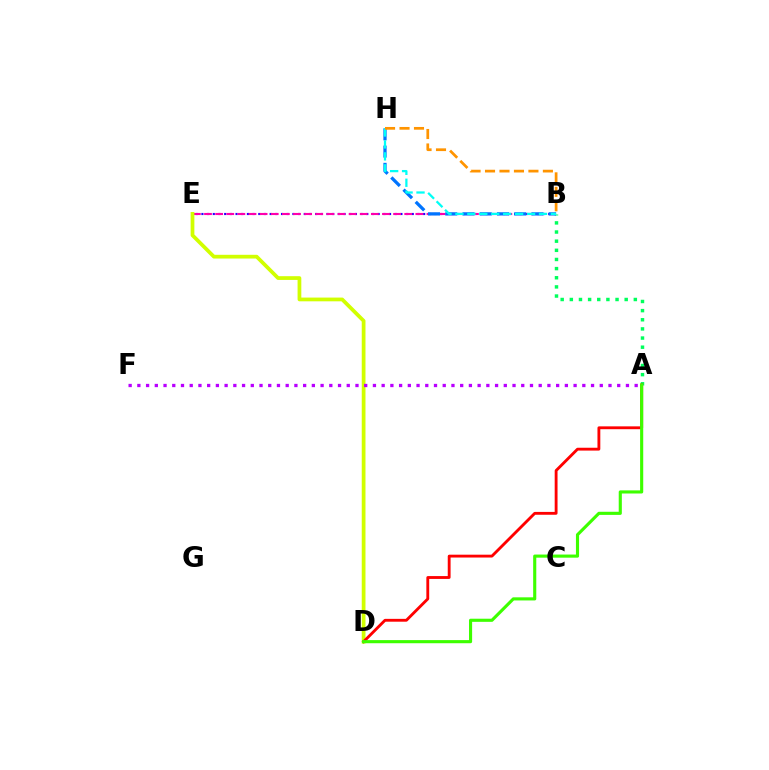{('A', 'B'): [{'color': '#00ff5c', 'line_style': 'dotted', 'thickness': 2.48}], ('B', 'E'): [{'color': '#2500ff', 'line_style': 'dotted', 'thickness': 1.54}, {'color': '#ff00ac', 'line_style': 'dashed', 'thickness': 1.51}], ('D', 'E'): [{'color': '#d1ff00', 'line_style': 'solid', 'thickness': 2.69}], ('B', 'H'): [{'color': '#0074ff', 'line_style': 'dashed', 'thickness': 2.34}, {'color': '#00fff6', 'line_style': 'dashed', 'thickness': 1.62}, {'color': '#ff9400', 'line_style': 'dashed', 'thickness': 1.97}], ('A', 'F'): [{'color': '#b900ff', 'line_style': 'dotted', 'thickness': 2.37}], ('A', 'D'): [{'color': '#ff0000', 'line_style': 'solid', 'thickness': 2.05}, {'color': '#3dff00', 'line_style': 'solid', 'thickness': 2.25}]}